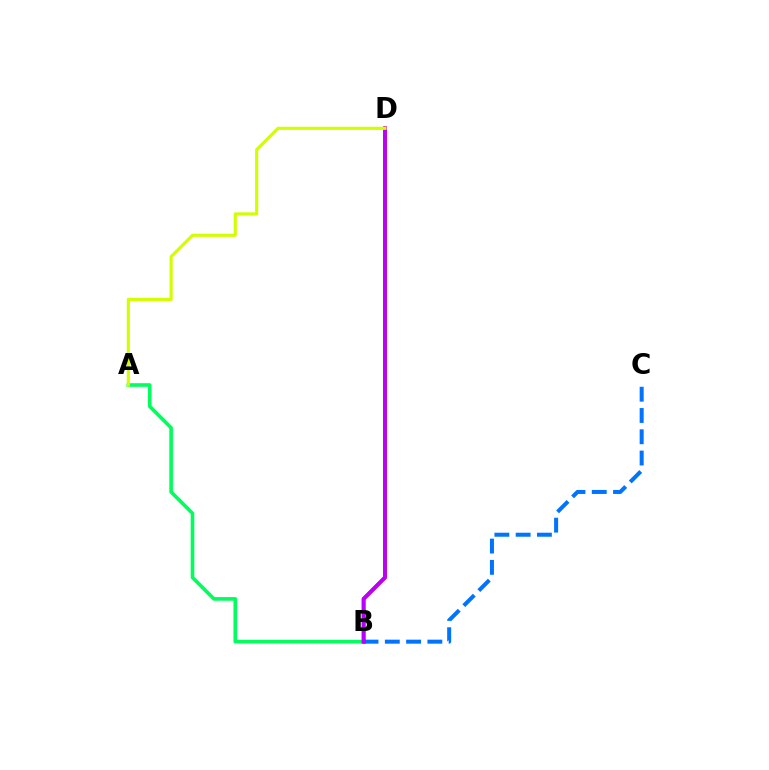{('A', 'B'): [{'color': '#00ff5c', 'line_style': 'solid', 'thickness': 2.6}], ('B', 'C'): [{'color': '#0074ff', 'line_style': 'dashed', 'thickness': 2.89}], ('B', 'D'): [{'color': '#ff0000', 'line_style': 'solid', 'thickness': 2.72}, {'color': '#b900ff', 'line_style': 'solid', 'thickness': 2.62}], ('A', 'D'): [{'color': '#d1ff00', 'line_style': 'solid', 'thickness': 2.26}]}